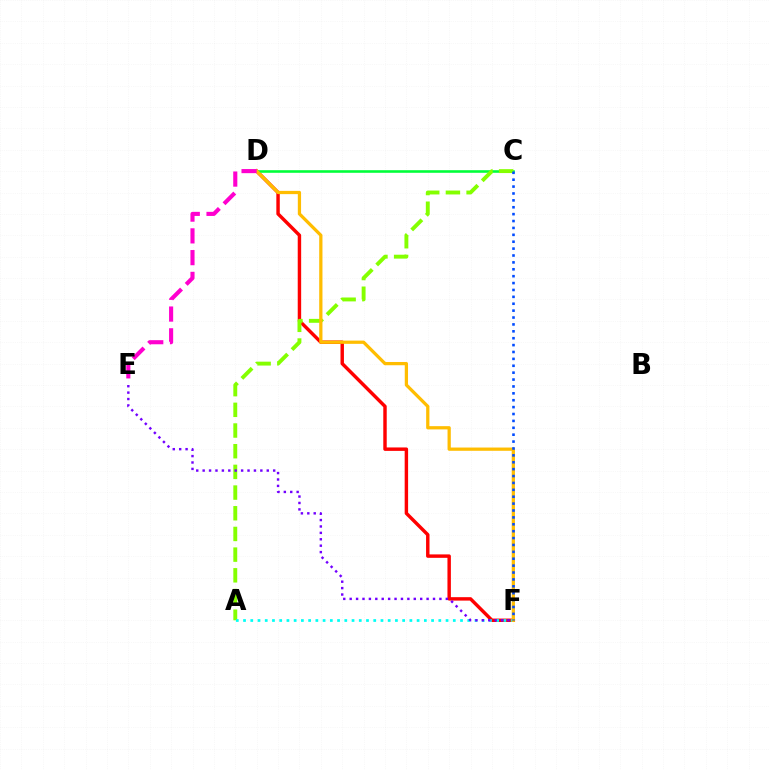{('D', 'F'): [{'color': '#ff0000', 'line_style': 'solid', 'thickness': 2.47}, {'color': '#ffbd00', 'line_style': 'solid', 'thickness': 2.34}], ('C', 'D'): [{'color': '#00ff39', 'line_style': 'solid', 'thickness': 1.86}], ('A', 'C'): [{'color': '#84ff00', 'line_style': 'dashed', 'thickness': 2.81}], ('A', 'F'): [{'color': '#00fff6', 'line_style': 'dotted', 'thickness': 1.97}], ('E', 'F'): [{'color': '#7200ff', 'line_style': 'dotted', 'thickness': 1.74}], ('D', 'E'): [{'color': '#ff00cf', 'line_style': 'dashed', 'thickness': 2.96}], ('C', 'F'): [{'color': '#004bff', 'line_style': 'dotted', 'thickness': 1.87}]}